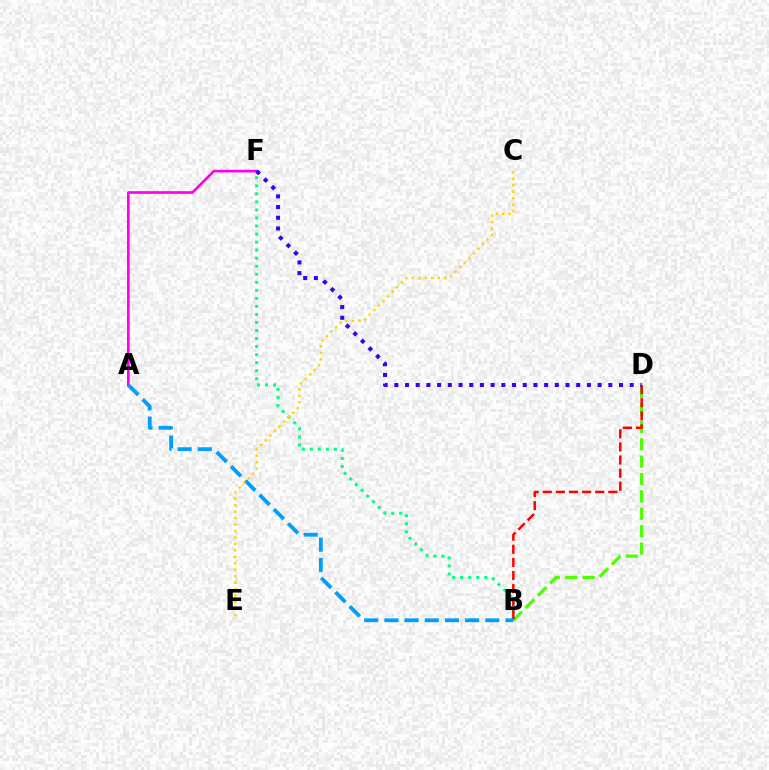{('B', 'D'): [{'color': '#4fff00', 'line_style': 'dashed', 'thickness': 2.36}, {'color': '#ff0000', 'line_style': 'dashed', 'thickness': 1.78}], ('B', 'F'): [{'color': '#00ff86', 'line_style': 'dotted', 'thickness': 2.18}], ('A', 'F'): [{'color': '#ff00ed', 'line_style': 'solid', 'thickness': 1.93}], ('A', 'B'): [{'color': '#009eff', 'line_style': 'dashed', 'thickness': 2.74}], ('C', 'E'): [{'color': '#ffd500', 'line_style': 'dotted', 'thickness': 1.76}], ('D', 'F'): [{'color': '#3700ff', 'line_style': 'dotted', 'thickness': 2.91}]}